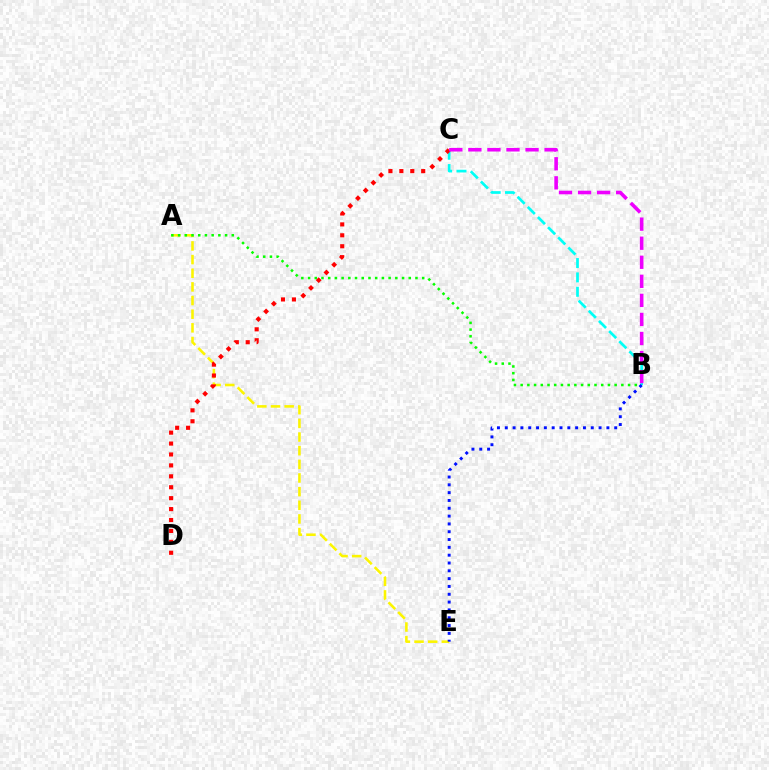{('A', 'E'): [{'color': '#fcf500', 'line_style': 'dashed', 'thickness': 1.85}], ('A', 'B'): [{'color': '#08ff00', 'line_style': 'dotted', 'thickness': 1.82}], ('B', 'C'): [{'color': '#00fff6', 'line_style': 'dashed', 'thickness': 1.95}, {'color': '#ee00ff', 'line_style': 'dashed', 'thickness': 2.59}], ('C', 'D'): [{'color': '#ff0000', 'line_style': 'dotted', 'thickness': 2.97}], ('B', 'E'): [{'color': '#0010ff', 'line_style': 'dotted', 'thickness': 2.12}]}